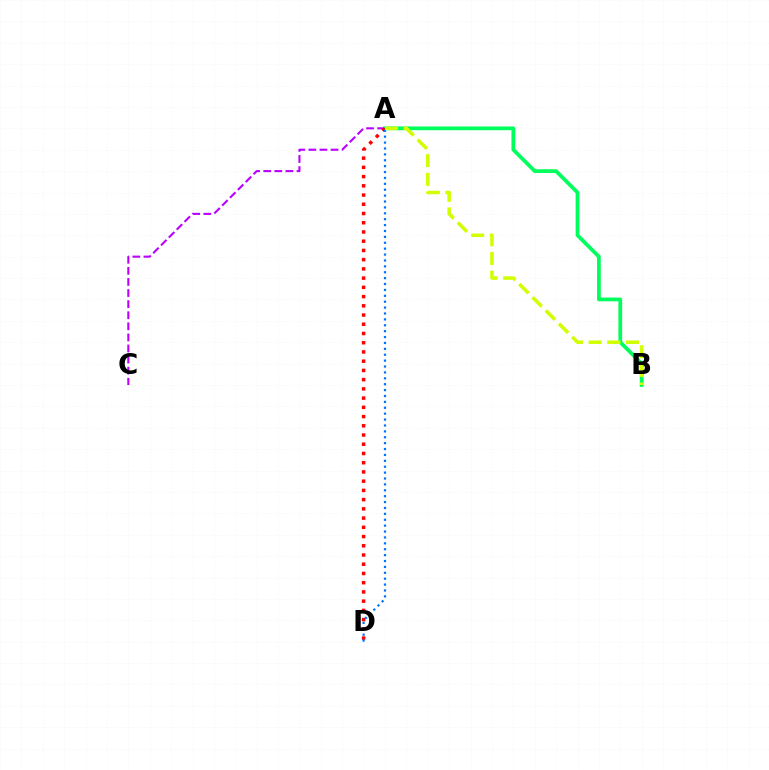{('A', 'C'): [{'color': '#b900ff', 'line_style': 'dashed', 'thickness': 1.51}], ('A', 'B'): [{'color': '#00ff5c', 'line_style': 'solid', 'thickness': 2.7}, {'color': '#d1ff00', 'line_style': 'dashed', 'thickness': 2.54}], ('A', 'D'): [{'color': '#ff0000', 'line_style': 'dotted', 'thickness': 2.51}, {'color': '#0074ff', 'line_style': 'dotted', 'thickness': 1.6}]}